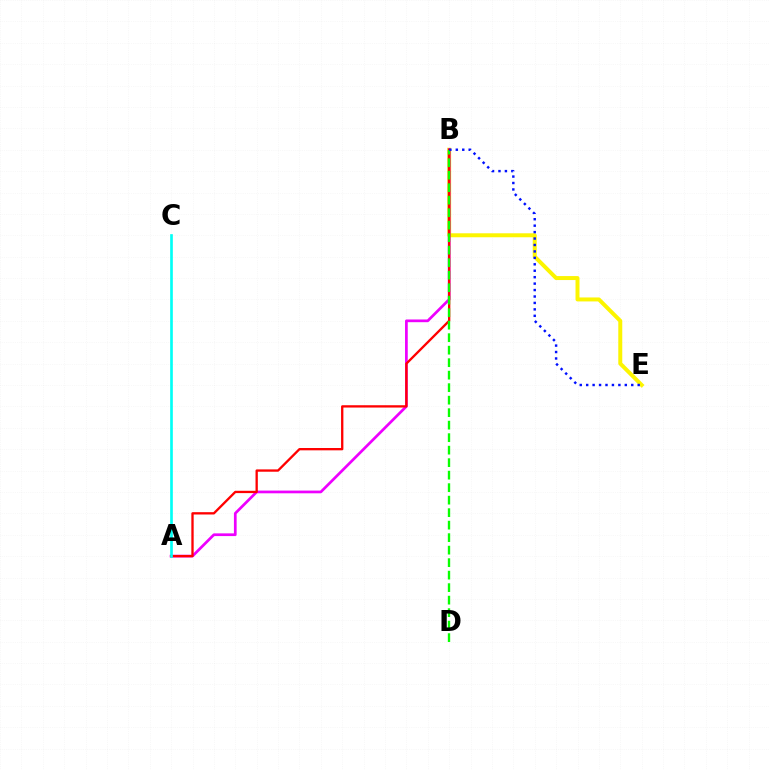{('B', 'E'): [{'color': '#fcf500', 'line_style': 'solid', 'thickness': 2.86}, {'color': '#0010ff', 'line_style': 'dotted', 'thickness': 1.75}], ('A', 'B'): [{'color': '#ee00ff', 'line_style': 'solid', 'thickness': 1.95}, {'color': '#ff0000', 'line_style': 'solid', 'thickness': 1.67}], ('B', 'D'): [{'color': '#08ff00', 'line_style': 'dashed', 'thickness': 1.7}], ('A', 'C'): [{'color': '#00fff6', 'line_style': 'solid', 'thickness': 1.92}]}